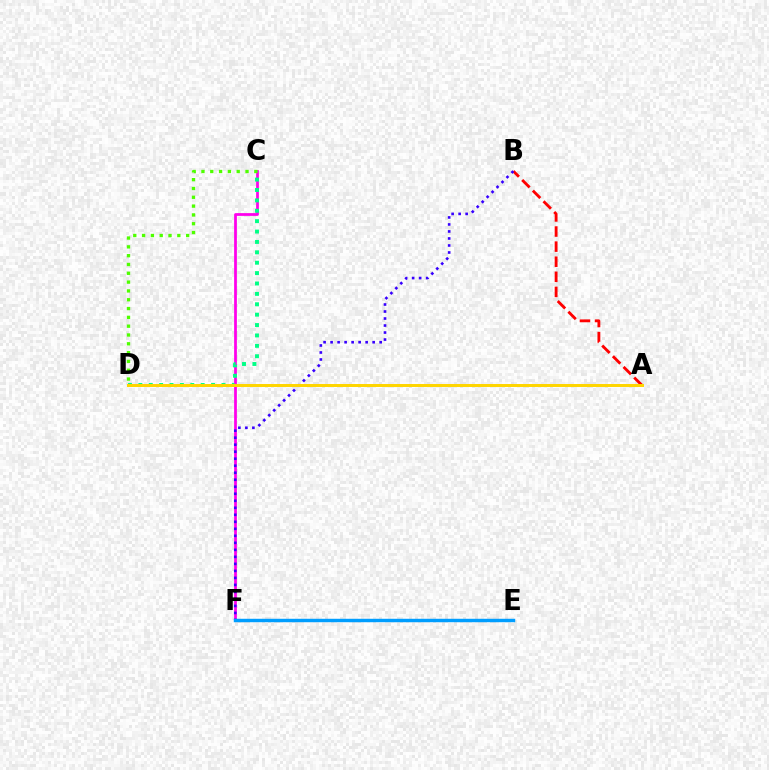{('C', 'F'): [{'color': '#ff00ed', 'line_style': 'solid', 'thickness': 1.98}], ('A', 'B'): [{'color': '#ff0000', 'line_style': 'dashed', 'thickness': 2.05}], ('B', 'F'): [{'color': '#3700ff', 'line_style': 'dotted', 'thickness': 1.9}], ('C', 'D'): [{'color': '#4fff00', 'line_style': 'dotted', 'thickness': 2.39}, {'color': '#00ff86', 'line_style': 'dotted', 'thickness': 2.82}], ('E', 'F'): [{'color': '#009eff', 'line_style': 'solid', 'thickness': 2.47}], ('A', 'D'): [{'color': '#ffd500', 'line_style': 'solid', 'thickness': 2.14}]}